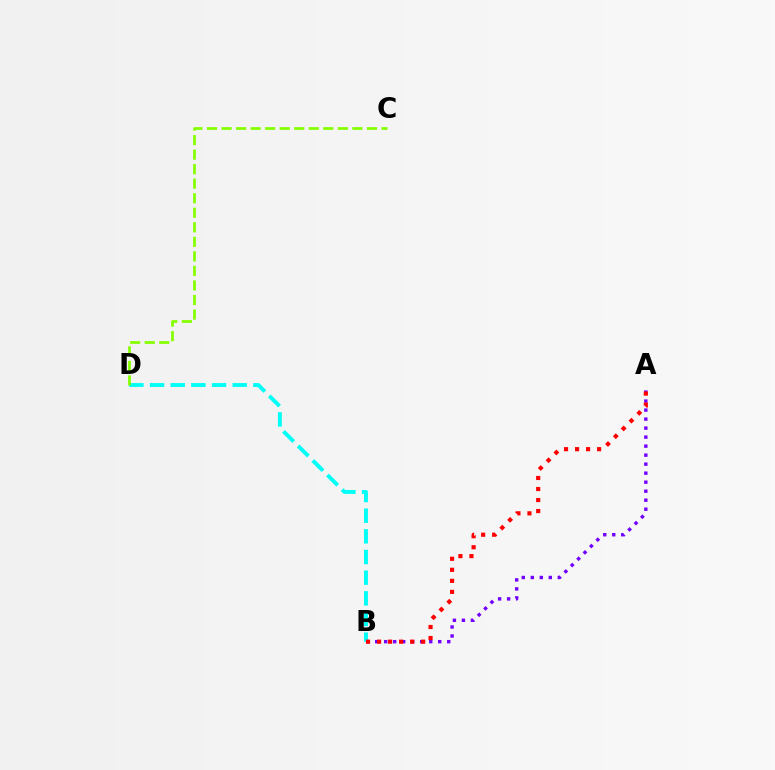{('A', 'B'): [{'color': '#7200ff', 'line_style': 'dotted', 'thickness': 2.45}, {'color': '#ff0000', 'line_style': 'dotted', 'thickness': 3.0}], ('B', 'D'): [{'color': '#00fff6', 'line_style': 'dashed', 'thickness': 2.81}], ('C', 'D'): [{'color': '#84ff00', 'line_style': 'dashed', 'thickness': 1.98}]}